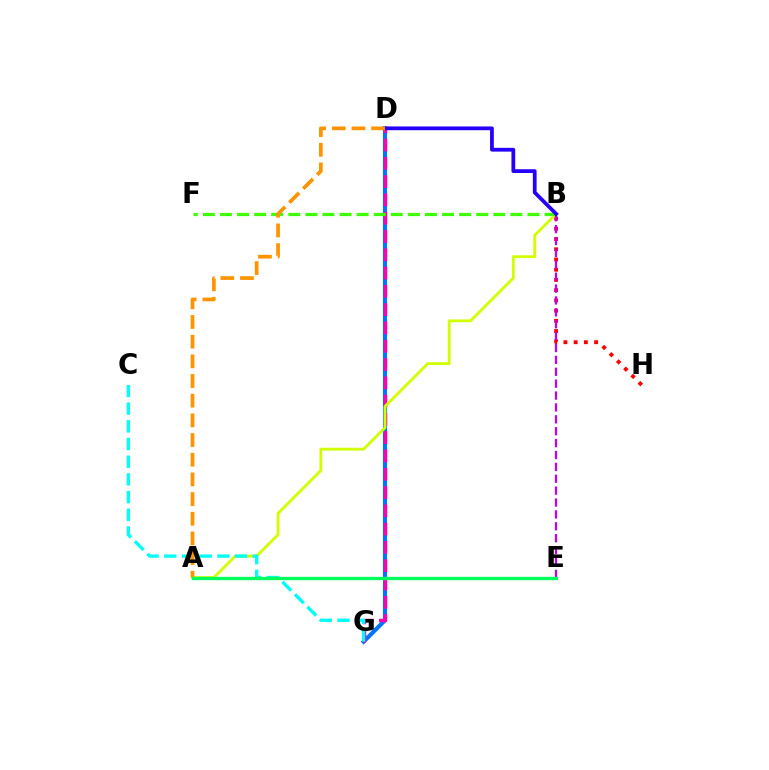{('D', 'G'): [{'color': '#0074ff', 'line_style': 'solid', 'thickness': 2.98}, {'color': '#ff00ac', 'line_style': 'dashed', 'thickness': 2.48}], ('B', 'H'): [{'color': '#ff0000', 'line_style': 'dotted', 'thickness': 2.78}], ('A', 'B'): [{'color': '#d1ff00', 'line_style': 'solid', 'thickness': 2.03}], ('C', 'G'): [{'color': '#00fff6', 'line_style': 'dashed', 'thickness': 2.4}], ('B', 'F'): [{'color': '#3dff00', 'line_style': 'dashed', 'thickness': 2.32}], ('B', 'E'): [{'color': '#b900ff', 'line_style': 'dashed', 'thickness': 1.61}], ('B', 'D'): [{'color': '#2500ff', 'line_style': 'solid', 'thickness': 2.71}], ('A', 'D'): [{'color': '#ff9400', 'line_style': 'dashed', 'thickness': 2.67}], ('A', 'E'): [{'color': '#00ff5c', 'line_style': 'solid', 'thickness': 2.4}]}